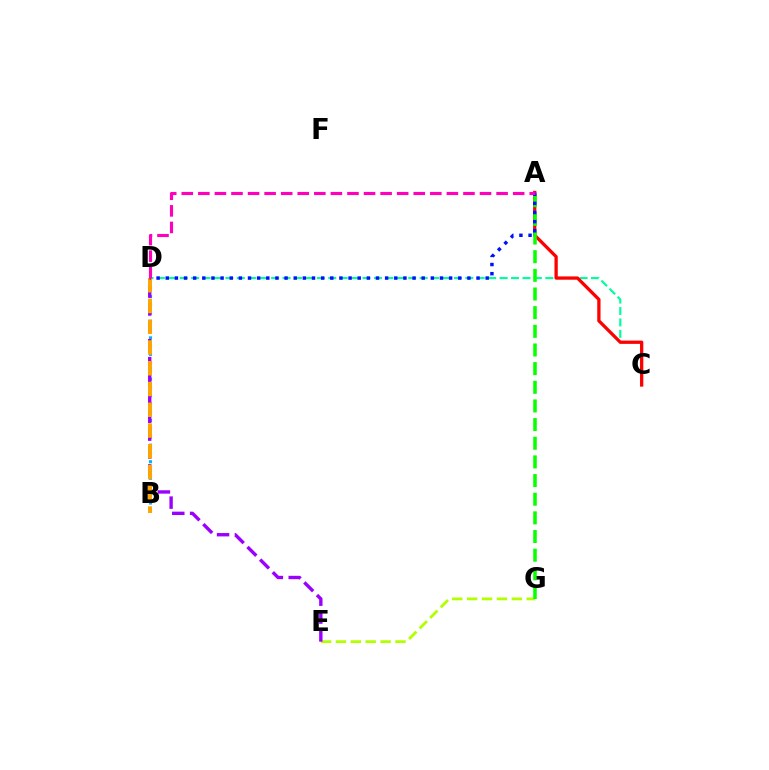{('C', 'D'): [{'color': '#00ff9d', 'line_style': 'dashed', 'thickness': 1.55}], ('B', 'D'): [{'color': '#00b5ff', 'line_style': 'dotted', 'thickness': 2.24}, {'color': '#ffa500', 'line_style': 'dashed', 'thickness': 2.82}], ('E', 'G'): [{'color': '#b3ff00', 'line_style': 'dashed', 'thickness': 2.02}], ('A', 'C'): [{'color': '#ff0000', 'line_style': 'solid', 'thickness': 2.36}], ('A', 'G'): [{'color': '#08ff00', 'line_style': 'dashed', 'thickness': 2.53}], ('D', 'E'): [{'color': '#9b00ff', 'line_style': 'dashed', 'thickness': 2.43}], ('A', 'D'): [{'color': '#0010ff', 'line_style': 'dotted', 'thickness': 2.48}, {'color': '#ff00bd', 'line_style': 'dashed', 'thickness': 2.25}]}